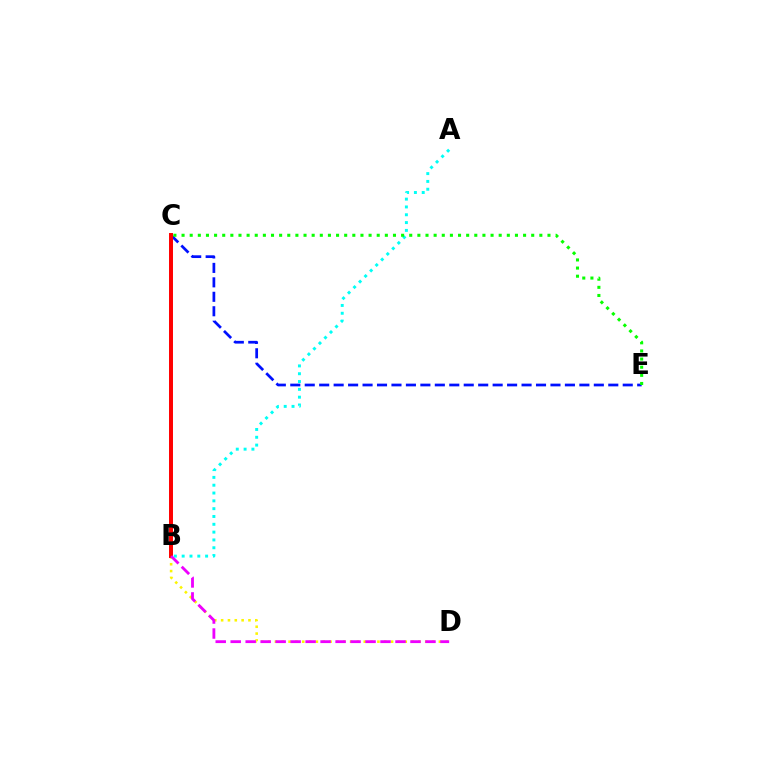{('A', 'B'): [{'color': '#00fff6', 'line_style': 'dotted', 'thickness': 2.12}], ('B', 'D'): [{'color': '#fcf500', 'line_style': 'dotted', 'thickness': 1.86}, {'color': '#ee00ff', 'line_style': 'dashed', 'thickness': 2.04}], ('C', 'E'): [{'color': '#0010ff', 'line_style': 'dashed', 'thickness': 1.96}, {'color': '#08ff00', 'line_style': 'dotted', 'thickness': 2.21}], ('B', 'C'): [{'color': '#ff0000', 'line_style': 'solid', 'thickness': 2.86}]}